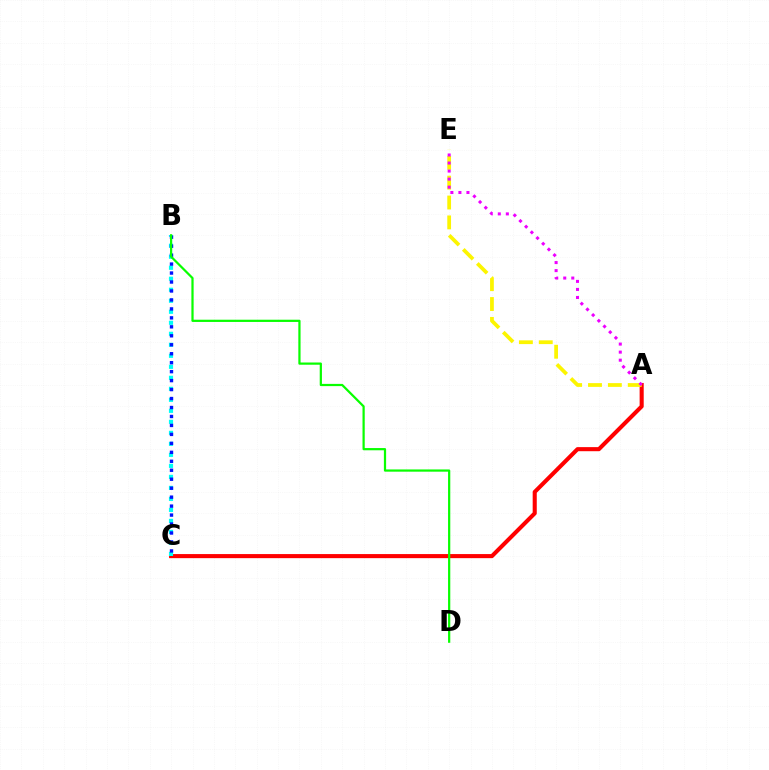{('A', 'C'): [{'color': '#ff0000', 'line_style': 'solid', 'thickness': 2.94}], ('A', 'E'): [{'color': '#fcf500', 'line_style': 'dashed', 'thickness': 2.7}, {'color': '#ee00ff', 'line_style': 'dotted', 'thickness': 2.19}], ('B', 'C'): [{'color': '#00fff6', 'line_style': 'dotted', 'thickness': 2.99}, {'color': '#0010ff', 'line_style': 'dotted', 'thickness': 2.44}], ('B', 'D'): [{'color': '#08ff00', 'line_style': 'solid', 'thickness': 1.6}]}